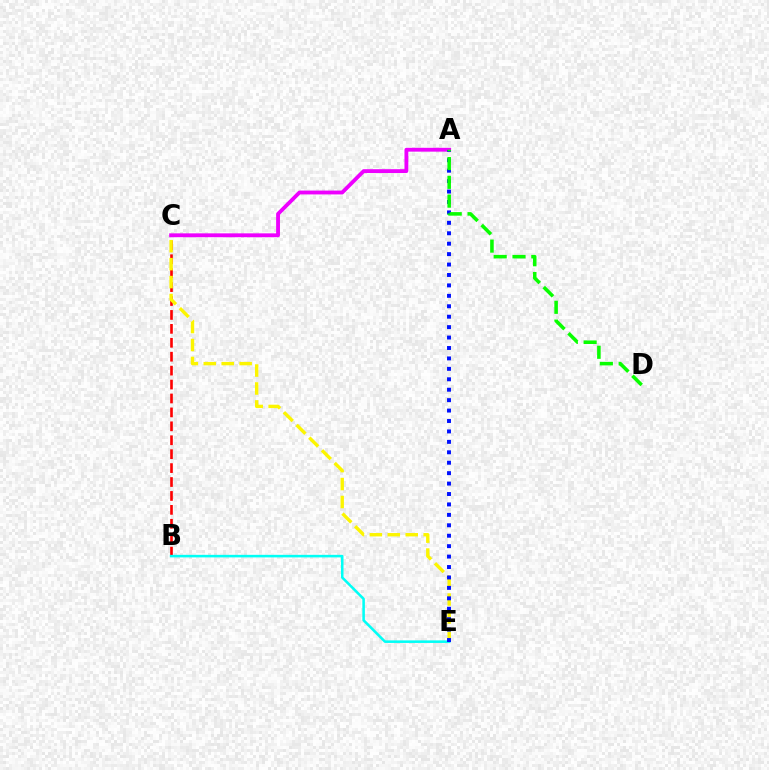{('B', 'C'): [{'color': '#ff0000', 'line_style': 'dashed', 'thickness': 1.89}], ('A', 'C'): [{'color': '#ee00ff', 'line_style': 'solid', 'thickness': 2.77}], ('C', 'E'): [{'color': '#fcf500', 'line_style': 'dashed', 'thickness': 2.44}], ('B', 'E'): [{'color': '#00fff6', 'line_style': 'solid', 'thickness': 1.84}], ('A', 'E'): [{'color': '#0010ff', 'line_style': 'dotted', 'thickness': 2.83}], ('A', 'D'): [{'color': '#08ff00', 'line_style': 'dashed', 'thickness': 2.55}]}